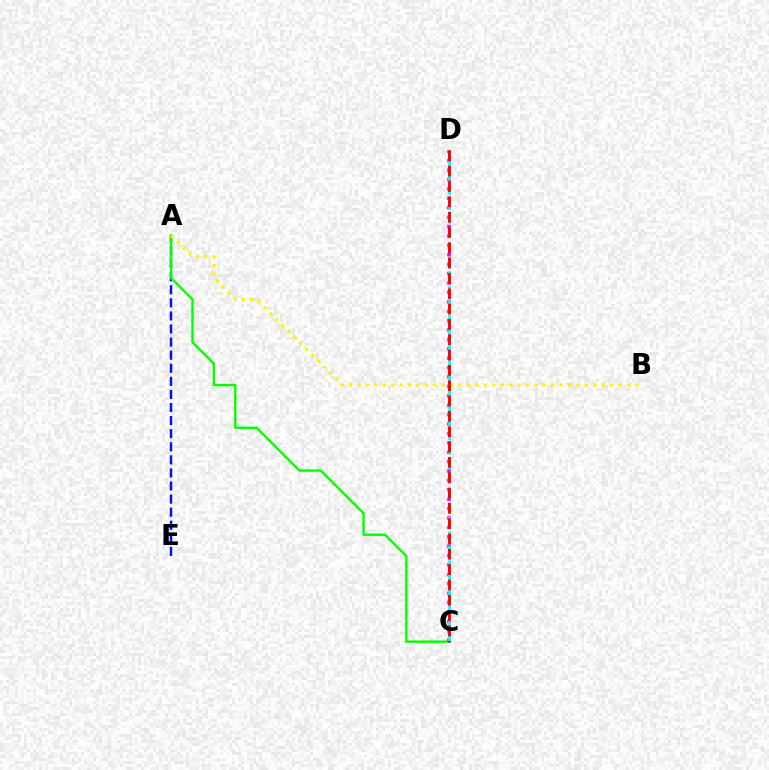{('A', 'E'): [{'color': '#0010ff', 'line_style': 'dashed', 'thickness': 1.78}], ('A', 'C'): [{'color': '#08ff00', 'line_style': 'solid', 'thickness': 1.74}], ('A', 'B'): [{'color': '#fcf500', 'line_style': 'dotted', 'thickness': 2.29}], ('C', 'D'): [{'color': '#ee00ff', 'line_style': 'dotted', 'thickness': 2.55}, {'color': '#00fff6', 'line_style': 'dashed', 'thickness': 1.96}, {'color': '#ff0000', 'line_style': 'dashed', 'thickness': 2.08}]}